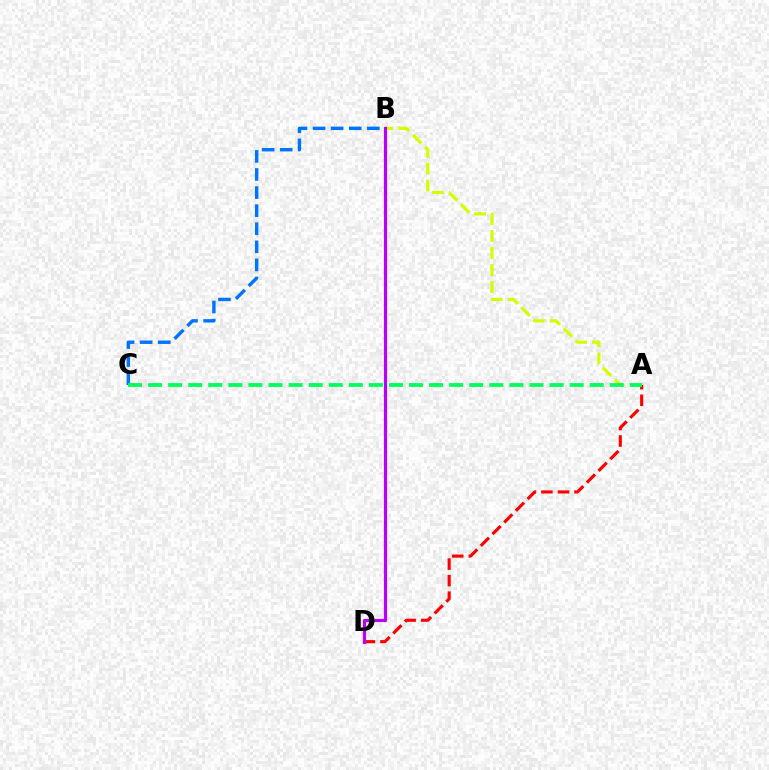{('A', 'B'): [{'color': '#d1ff00', 'line_style': 'dashed', 'thickness': 2.31}], ('A', 'D'): [{'color': '#ff0000', 'line_style': 'dashed', 'thickness': 2.25}], ('B', 'C'): [{'color': '#0074ff', 'line_style': 'dashed', 'thickness': 2.46}], ('B', 'D'): [{'color': '#b900ff', 'line_style': 'solid', 'thickness': 2.29}], ('A', 'C'): [{'color': '#00ff5c', 'line_style': 'dashed', 'thickness': 2.73}]}